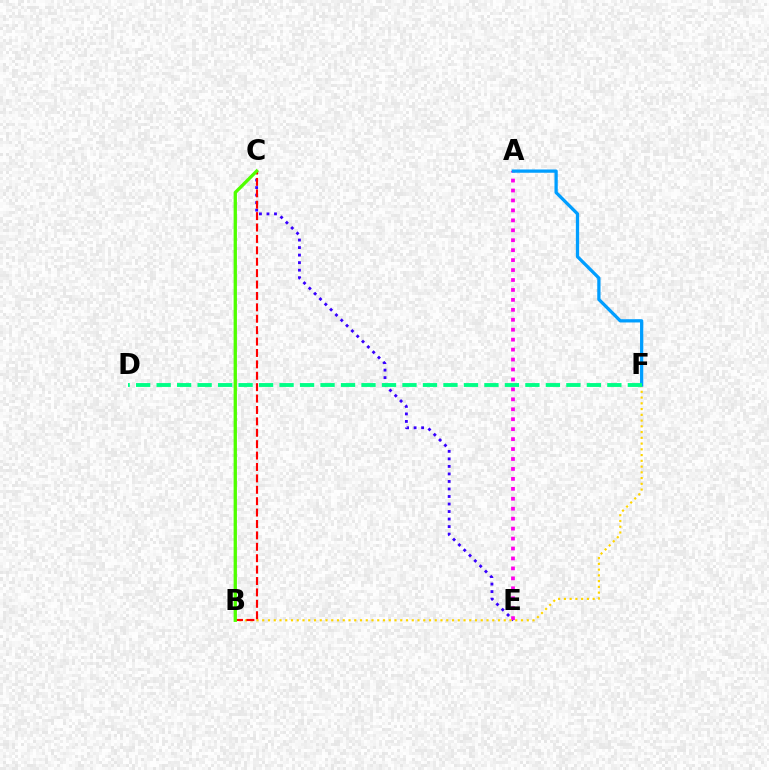{('C', 'E'): [{'color': '#3700ff', 'line_style': 'dotted', 'thickness': 2.04}], ('A', 'E'): [{'color': '#ff00ed', 'line_style': 'dotted', 'thickness': 2.7}], ('B', 'F'): [{'color': '#ffd500', 'line_style': 'dotted', 'thickness': 1.56}], ('B', 'C'): [{'color': '#ff0000', 'line_style': 'dashed', 'thickness': 1.55}, {'color': '#4fff00', 'line_style': 'solid', 'thickness': 2.39}], ('A', 'F'): [{'color': '#009eff', 'line_style': 'solid', 'thickness': 2.36}], ('D', 'F'): [{'color': '#00ff86', 'line_style': 'dashed', 'thickness': 2.78}]}